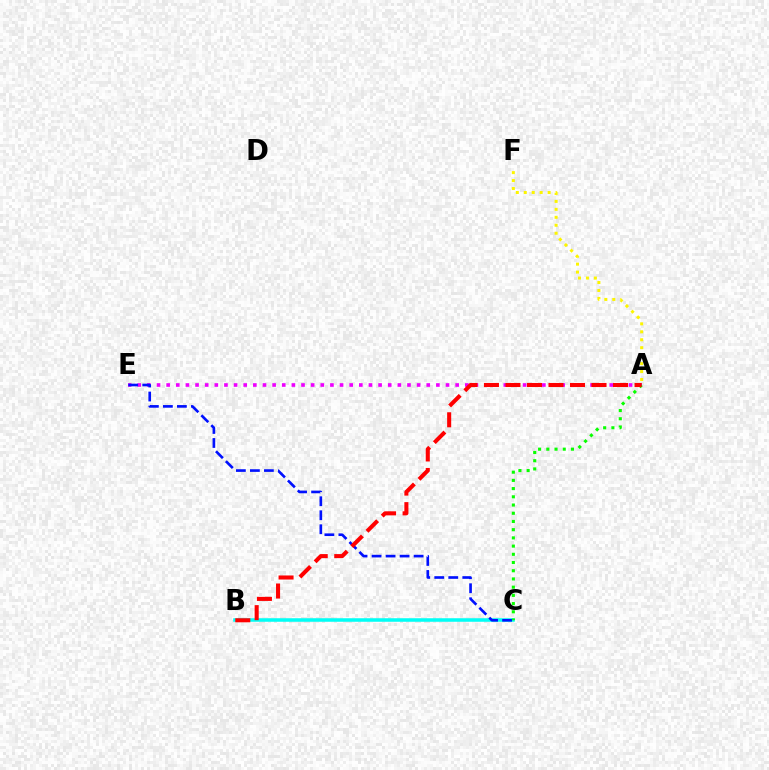{('B', 'C'): [{'color': '#00fff6', 'line_style': 'solid', 'thickness': 2.54}], ('A', 'E'): [{'color': '#ee00ff', 'line_style': 'dotted', 'thickness': 2.62}], ('A', 'C'): [{'color': '#08ff00', 'line_style': 'dotted', 'thickness': 2.23}], ('A', 'F'): [{'color': '#fcf500', 'line_style': 'dotted', 'thickness': 2.16}], ('C', 'E'): [{'color': '#0010ff', 'line_style': 'dashed', 'thickness': 1.9}], ('A', 'B'): [{'color': '#ff0000', 'line_style': 'dashed', 'thickness': 2.92}]}